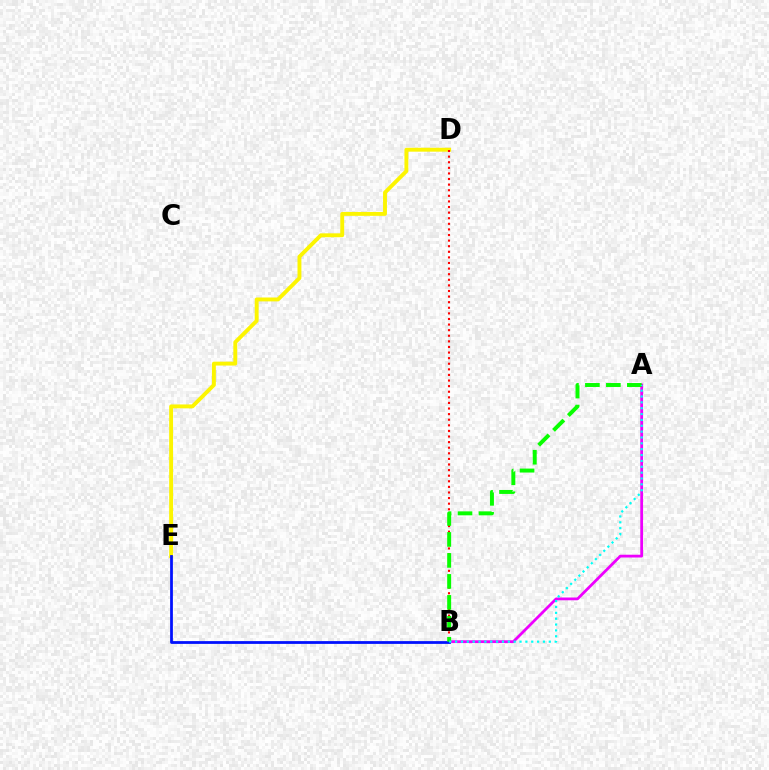{('A', 'B'): [{'color': '#ee00ff', 'line_style': 'solid', 'thickness': 2.0}, {'color': '#08ff00', 'line_style': 'dashed', 'thickness': 2.85}, {'color': '#00fff6', 'line_style': 'dotted', 'thickness': 1.59}], ('D', 'E'): [{'color': '#fcf500', 'line_style': 'solid', 'thickness': 2.8}], ('B', 'E'): [{'color': '#0010ff', 'line_style': 'solid', 'thickness': 1.99}], ('B', 'D'): [{'color': '#ff0000', 'line_style': 'dotted', 'thickness': 1.52}]}